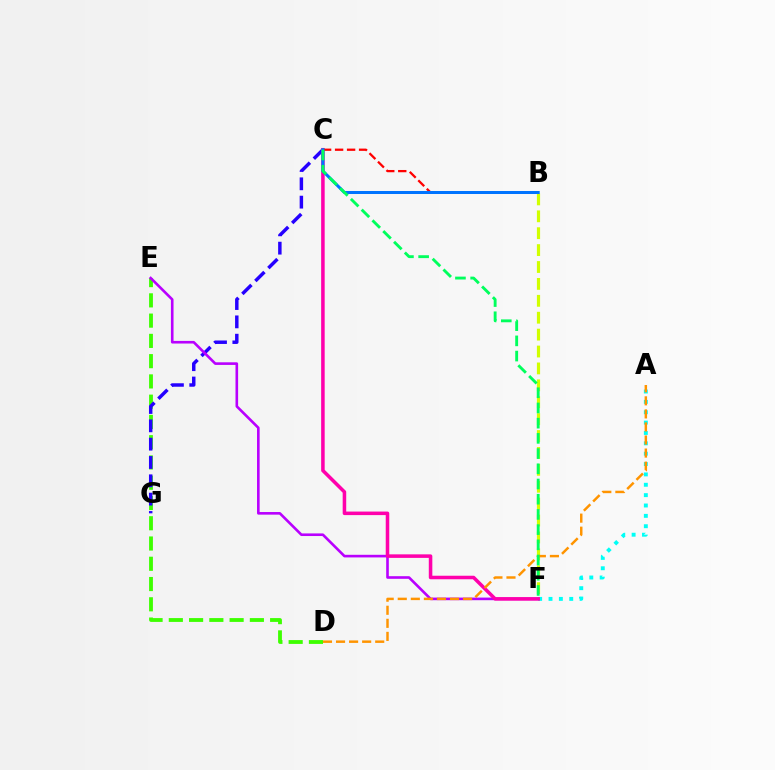{('D', 'E'): [{'color': '#3dff00', 'line_style': 'dashed', 'thickness': 2.75}], ('C', 'G'): [{'color': '#2500ff', 'line_style': 'dashed', 'thickness': 2.49}], ('A', 'F'): [{'color': '#00fff6', 'line_style': 'dotted', 'thickness': 2.82}], ('E', 'F'): [{'color': '#b900ff', 'line_style': 'solid', 'thickness': 1.89}], ('B', 'F'): [{'color': '#d1ff00', 'line_style': 'dashed', 'thickness': 2.3}], ('C', 'F'): [{'color': '#ff00ac', 'line_style': 'solid', 'thickness': 2.54}, {'color': '#00ff5c', 'line_style': 'dashed', 'thickness': 2.07}], ('A', 'D'): [{'color': '#ff9400', 'line_style': 'dashed', 'thickness': 1.77}], ('B', 'C'): [{'color': '#ff0000', 'line_style': 'dashed', 'thickness': 1.63}, {'color': '#0074ff', 'line_style': 'solid', 'thickness': 2.17}]}